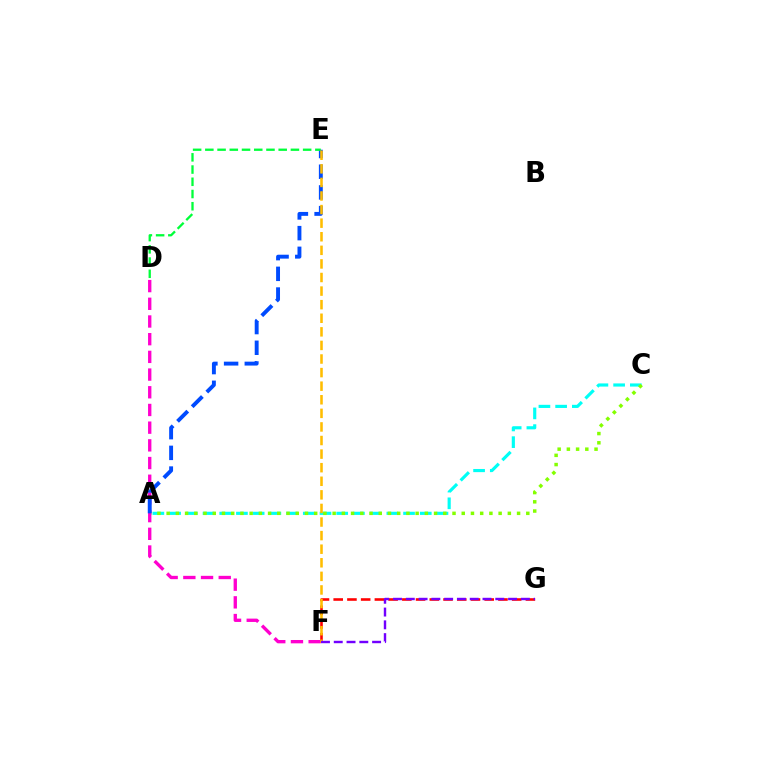{('A', 'C'): [{'color': '#00fff6', 'line_style': 'dashed', 'thickness': 2.27}, {'color': '#84ff00', 'line_style': 'dotted', 'thickness': 2.51}], ('D', 'F'): [{'color': '#ff00cf', 'line_style': 'dashed', 'thickness': 2.4}], ('A', 'E'): [{'color': '#004bff', 'line_style': 'dashed', 'thickness': 2.81}], ('F', 'G'): [{'color': '#ff0000', 'line_style': 'dashed', 'thickness': 1.86}, {'color': '#7200ff', 'line_style': 'dashed', 'thickness': 1.74}], ('D', 'E'): [{'color': '#00ff39', 'line_style': 'dashed', 'thickness': 1.66}], ('E', 'F'): [{'color': '#ffbd00', 'line_style': 'dashed', 'thickness': 1.85}]}